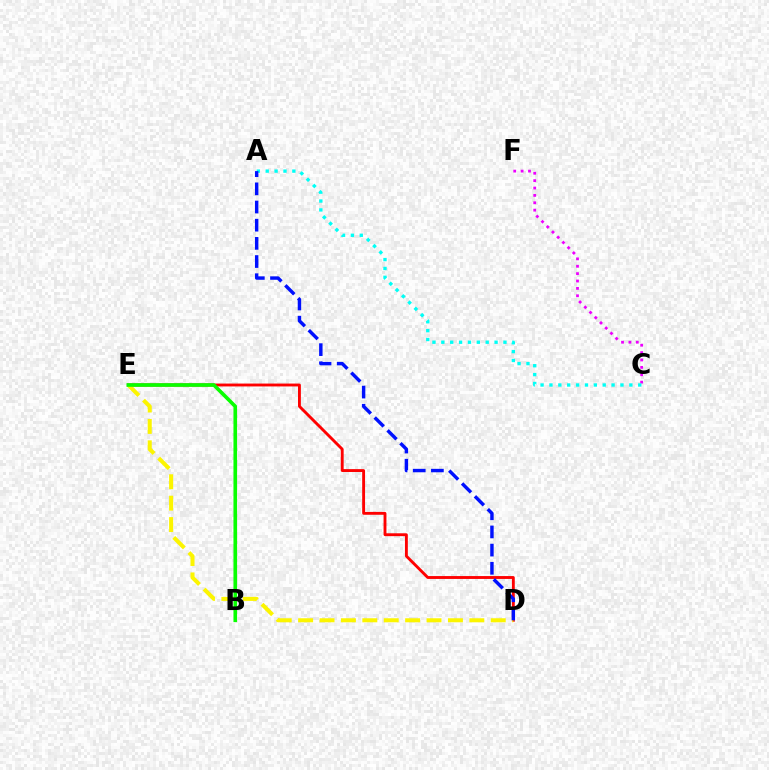{('C', 'F'): [{'color': '#ee00ff', 'line_style': 'dotted', 'thickness': 2.01}], ('D', 'E'): [{'color': '#ff0000', 'line_style': 'solid', 'thickness': 2.07}, {'color': '#fcf500', 'line_style': 'dashed', 'thickness': 2.91}], ('A', 'C'): [{'color': '#00fff6', 'line_style': 'dotted', 'thickness': 2.41}], ('A', 'D'): [{'color': '#0010ff', 'line_style': 'dashed', 'thickness': 2.47}], ('B', 'E'): [{'color': '#08ff00', 'line_style': 'solid', 'thickness': 2.62}]}